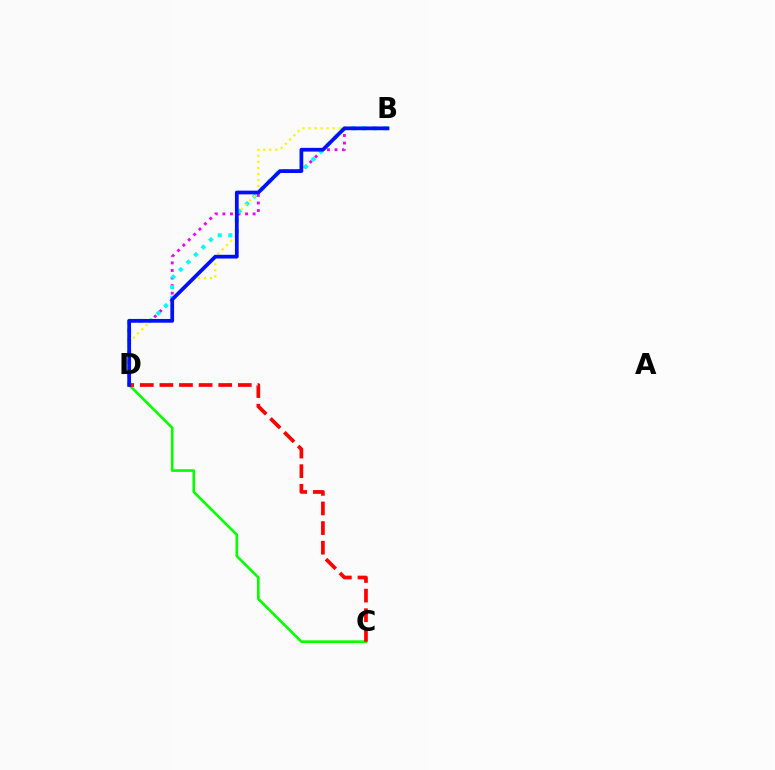{('C', 'D'): [{'color': '#08ff00', 'line_style': 'solid', 'thickness': 1.92}, {'color': '#ff0000', 'line_style': 'dashed', 'thickness': 2.66}], ('B', 'D'): [{'color': '#ee00ff', 'line_style': 'dotted', 'thickness': 2.05}, {'color': '#00fff6', 'line_style': 'dotted', 'thickness': 2.88}, {'color': '#fcf500', 'line_style': 'dotted', 'thickness': 1.64}, {'color': '#0010ff', 'line_style': 'solid', 'thickness': 2.7}]}